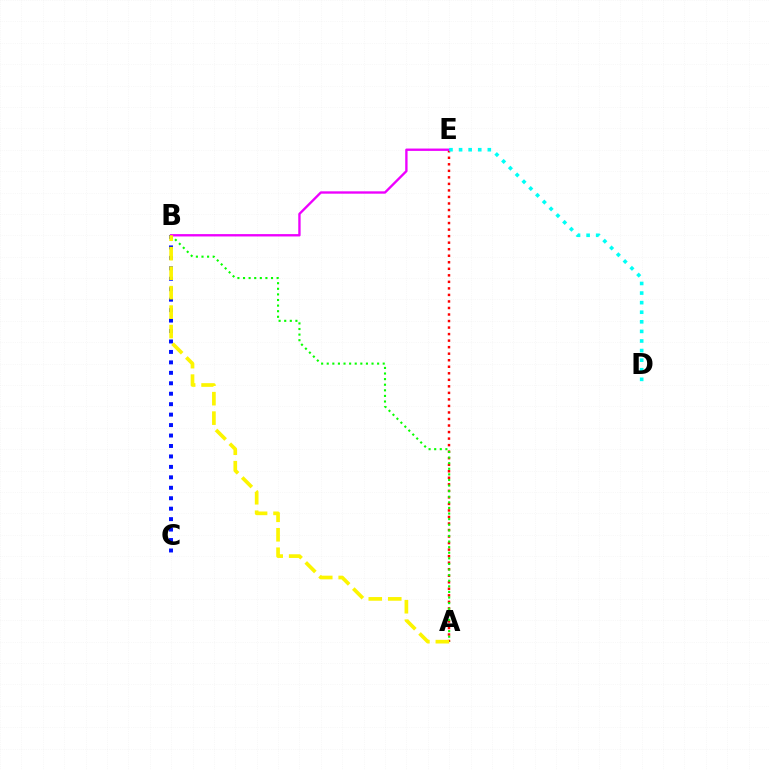{('B', 'C'): [{'color': '#0010ff', 'line_style': 'dotted', 'thickness': 2.84}], ('A', 'E'): [{'color': '#ff0000', 'line_style': 'dotted', 'thickness': 1.77}], ('A', 'B'): [{'color': '#08ff00', 'line_style': 'dotted', 'thickness': 1.52}, {'color': '#fcf500', 'line_style': 'dashed', 'thickness': 2.64}], ('B', 'E'): [{'color': '#ee00ff', 'line_style': 'solid', 'thickness': 1.7}], ('D', 'E'): [{'color': '#00fff6', 'line_style': 'dotted', 'thickness': 2.6}]}